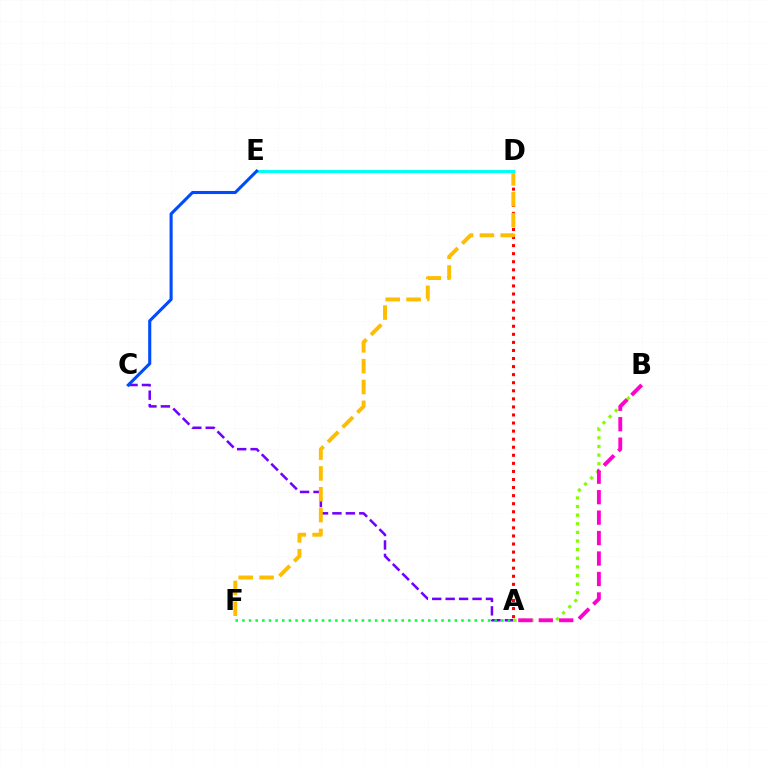{('A', 'D'): [{'color': '#ff0000', 'line_style': 'dotted', 'thickness': 2.19}], ('A', 'C'): [{'color': '#7200ff', 'line_style': 'dashed', 'thickness': 1.83}], ('D', 'F'): [{'color': '#ffbd00', 'line_style': 'dashed', 'thickness': 2.83}], ('A', 'B'): [{'color': '#84ff00', 'line_style': 'dotted', 'thickness': 2.34}, {'color': '#ff00cf', 'line_style': 'dashed', 'thickness': 2.78}], ('D', 'E'): [{'color': '#00fff6', 'line_style': 'solid', 'thickness': 2.15}], ('A', 'F'): [{'color': '#00ff39', 'line_style': 'dotted', 'thickness': 1.8}], ('C', 'E'): [{'color': '#004bff', 'line_style': 'solid', 'thickness': 2.22}]}